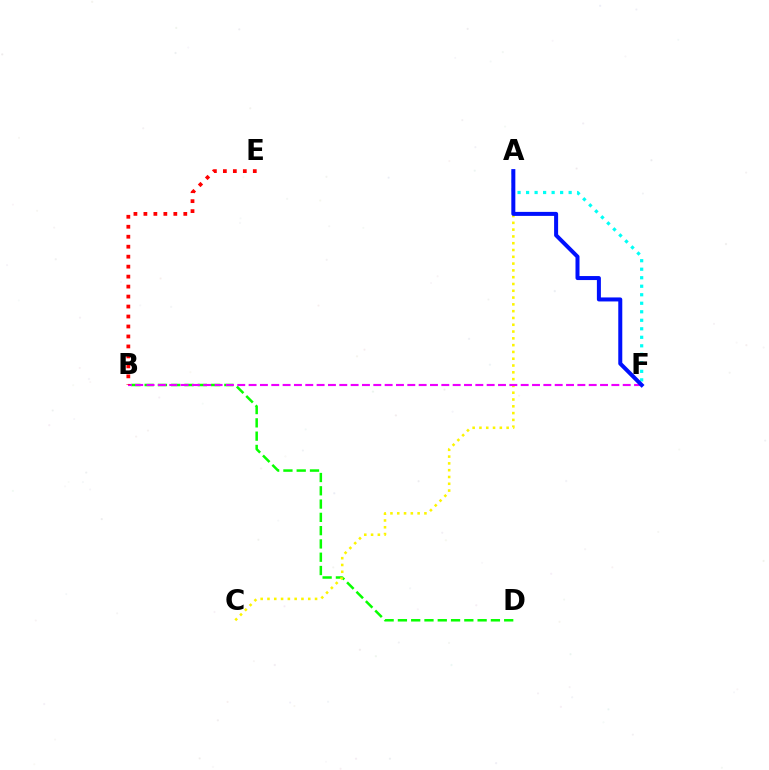{('B', 'D'): [{'color': '#08ff00', 'line_style': 'dashed', 'thickness': 1.8}], ('A', 'C'): [{'color': '#fcf500', 'line_style': 'dotted', 'thickness': 1.85}], ('B', 'F'): [{'color': '#ee00ff', 'line_style': 'dashed', 'thickness': 1.54}], ('A', 'F'): [{'color': '#00fff6', 'line_style': 'dotted', 'thickness': 2.31}, {'color': '#0010ff', 'line_style': 'solid', 'thickness': 2.89}], ('B', 'E'): [{'color': '#ff0000', 'line_style': 'dotted', 'thickness': 2.71}]}